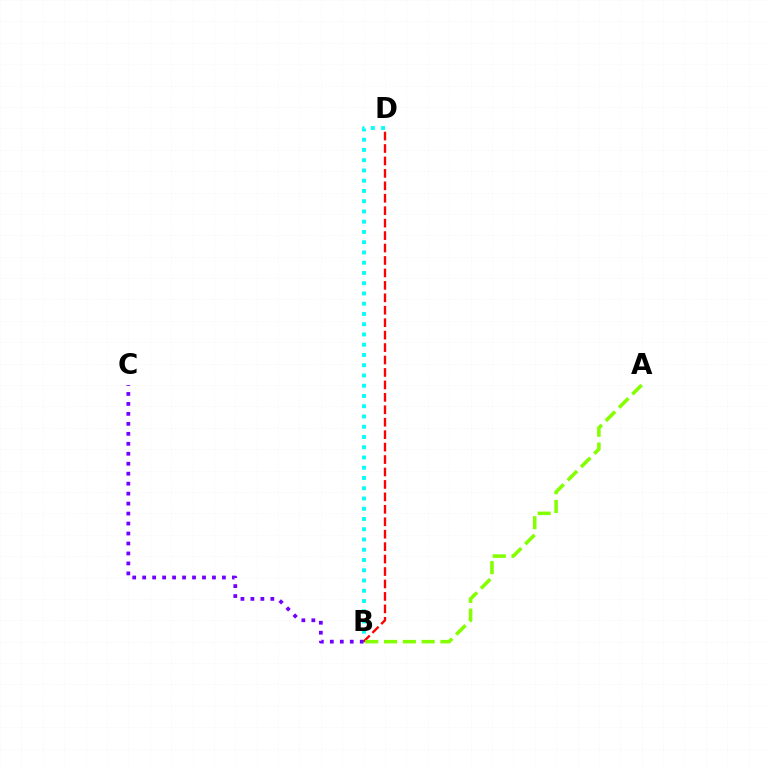{('B', 'D'): [{'color': '#00fff6', 'line_style': 'dotted', 'thickness': 2.79}, {'color': '#ff0000', 'line_style': 'dashed', 'thickness': 1.69}], ('B', 'C'): [{'color': '#7200ff', 'line_style': 'dotted', 'thickness': 2.71}], ('A', 'B'): [{'color': '#84ff00', 'line_style': 'dashed', 'thickness': 2.55}]}